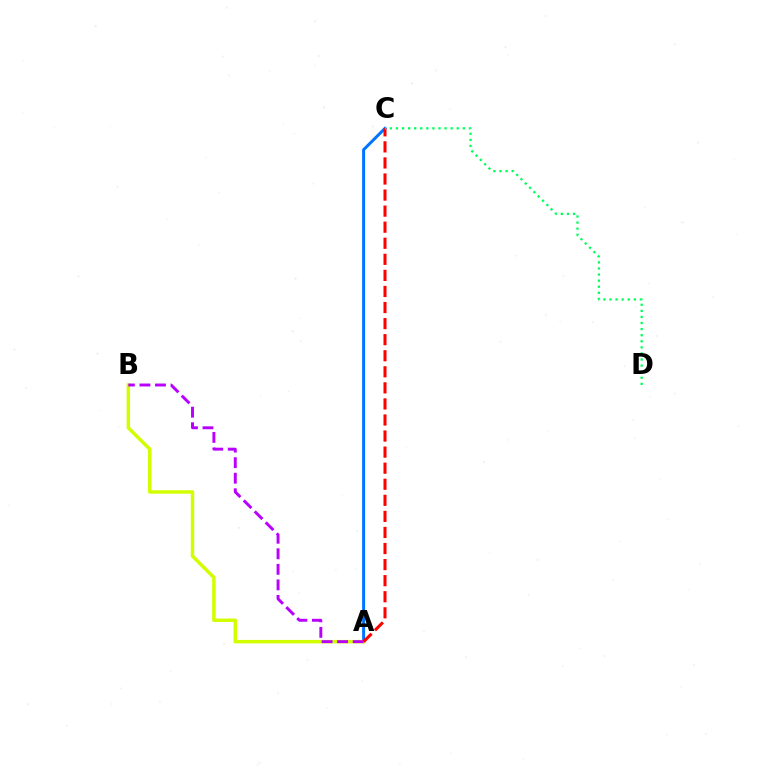{('A', 'C'): [{'color': '#0074ff', 'line_style': 'solid', 'thickness': 2.15}, {'color': '#ff0000', 'line_style': 'dashed', 'thickness': 2.18}], ('A', 'B'): [{'color': '#d1ff00', 'line_style': 'solid', 'thickness': 2.5}, {'color': '#b900ff', 'line_style': 'dashed', 'thickness': 2.11}], ('C', 'D'): [{'color': '#00ff5c', 'line_style': 'dotted', 'thickness': 1.65}]}